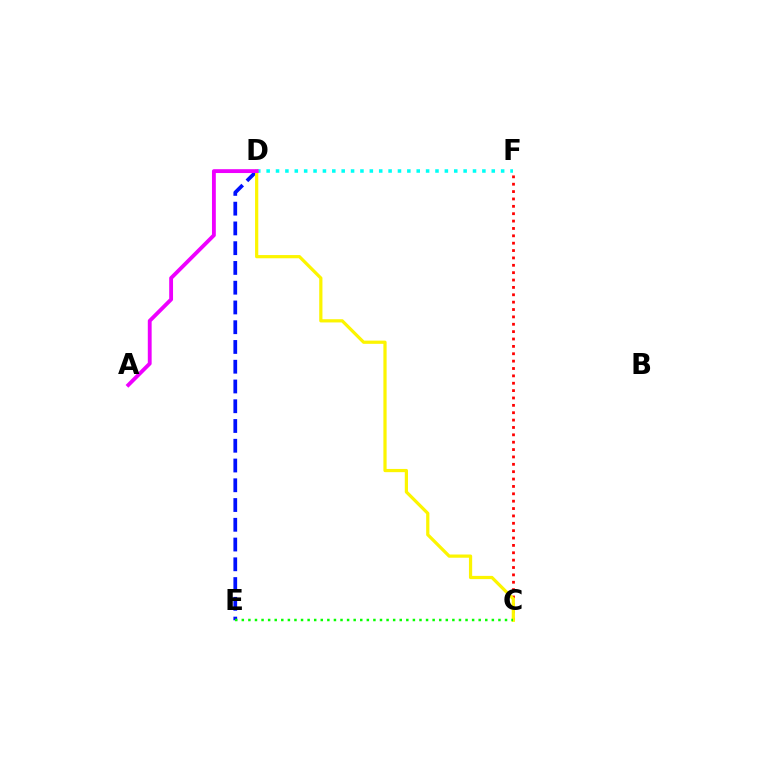{('D', 'E'): [{'color': '#0010ff', 'line_style': 'dashed', 'thickness': 2.68}], ('D', 'F'): [{'color': '#00fff6', 'line_style': 'dotted', 'thickness': 2.55}], ('C', 'F'): [{'color': '#ff0000', 'line_style': 'dotted', 'thickness': 2.0}], ('C', 'D'): [{'color': '#fcf500', 'line_style': 'solid', 'thickness': 2.32}], ('C', 'E'): [{'color': '#08ff00', 'line_style': 'dotted', 'thickness': 1.79}], ('A', 'D'): [{'color': '#ee00ff', 'line_style': 'solid', 'thickness': 2.77}]}